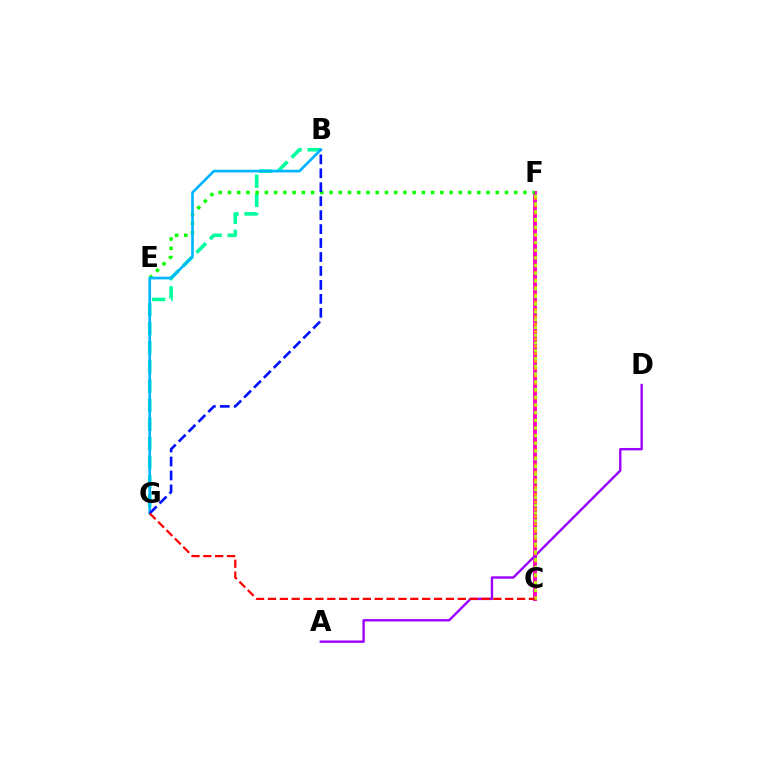{('C', 'F'): [{'color': '#ff00bd', 'line_style': 'solid', 'thickness': 2.81}, {'color': '#ffa500', 'line_style': 'dotted', 'thickness': 2.01}, {'color': '#b3ff00', 'line_style': 'dotted', 'thickness': 2.1}], ('B', 'G'): [{'color': '#00ff9d', 'line_style': 'dashed', 'thickness': 2.6}, {'color': '#00b5ff', 'line_style': 'solid', 'thickness': 1.91}, {'color': '#0010ff', 'line_style': 'dashed', 'thickness': 1.9}], ('A', 'D'): [{'color': '#9b00ff', 'line_style': 'solid', 'thickness': 1.72}], ('E', 'F'): [{'color': '#08ff00', 'line_style': 'dotted', 'thickness': 2.51}], ('C', 'G'): [{'color': '#ff0000', 'line_style': 'dashed', 'thickness': 1.61}]}